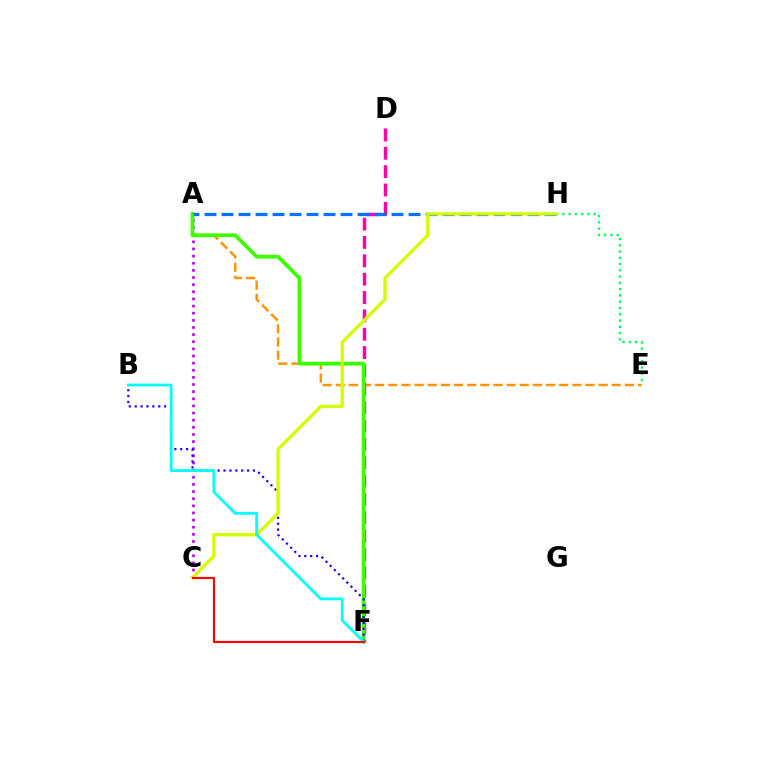{('A', 'C'): [{'color': '#b900ff', 'line_style': 'dotted', 'thickness': 1.94}], ('A', 'E'): [{'color': '#ff9400', 'line_style': 'dashed', 'thickness': 1.79}], ('D', 'F'): [{'color': '#ff00ac', 'line_style': 'dashed', 'thickness': 2.49}], ('A', 'F'): [{'color': '#3dff00', 'line_style': 'solid', 'thickness': 2.74}], ('E', 'H'): [{'color': '#00ff5c', 'line_style': 'dotted', 'thickness': 1.7}], ('B', 'F'): [{'color': '#2500ff', 'line_style': 'dotted', 'thickness': 1.6}, {'color': '#00fff6', 'line_style': 'solid', 'thickness': 2.0}], ('A', 'H'): [{'color': '#0074ff', 'line_style': 'dashed', 'thickness': 2.31}], ('C', 'H'): [{'color': '#d1ff00', 'line_style': 'solid', 'thickness': 2.36}], ('C', 'F'): [{'color': '#ff0000', 'line_style': 'solid', 'thickness': 1.56}]}